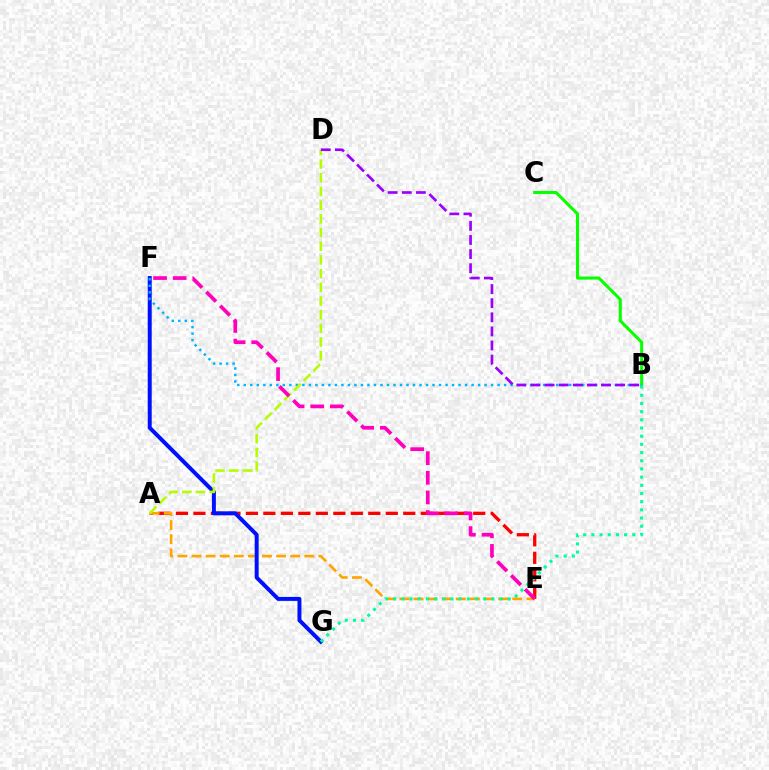{('A', 'E'): [{'color': '#ff0000', 'line_style': 'dashed', 'thickness': 2.38}, {'color': '#ffa500', 'line_style': 'dashed', 'thickness': 1.92}], ('B', 'C'): [{'color': '#08ff00', 'line_style': 'solid', 'thickness': 2.2}], ('F', 'G'): [{'color': '#0010ff', 'line_style': 'solid', 'thickness': 2.86}], ('B', 'F'): [{'color': '#00b5ff', 'line_style': 'dotted', 'thickness': 1.77}], ('A', 'D'): [{'color': '#b3ff00', 'line_style': 'dashed', 'thickness': 1.86}], ('E', 'F'): [{'color': '#ff00bd', 'line_style': 'dashed', 'thickness': 2.66}], ('B', 'G'): [{'color': '#00ff9d', 'line_style': 'dotted', 'thickness': 2.22}], ('B', 'D'): [{'color': '#9b00ff', 'line_style': 'dashed', 'thickness': 1.92}]}